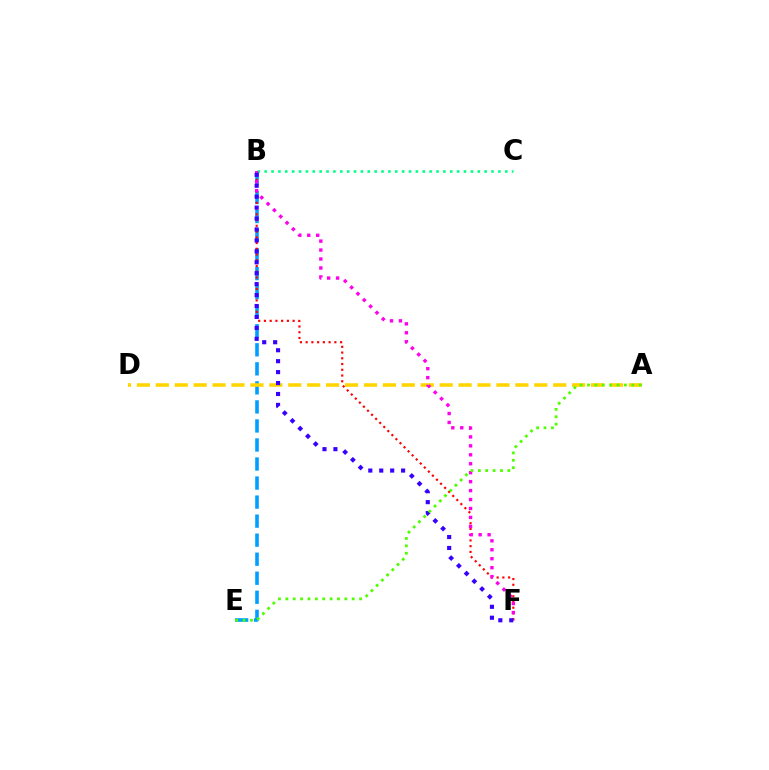{('B', 'E'): [{'color': '#009eff', 'line_style': 'dashed', 'thickness': 2.59}], ('B', 'F'): [{'color': '#ff0000', 'line_style': 'dotted', 'thickness': 1.56}, {'color': '#ff00ed', 'line_style': 'dotted', 'thickness': 2.43}, {'color': '#3700ff', 'line_style': 'dotted', 'thickness': 2.97}], ('A', 'D'): [{'color': '#ffd500', 'line_style': 'dashed', 'thickness': 2.57}], ('B', 'C'): [{'color': '#00ff86', 'line_style': 'dotted', 'thickness': 1.87}], ('A', 'E'): [{'color': '#4fff00', 'line_style': 'dotted', 'thickness': 2.0}]}